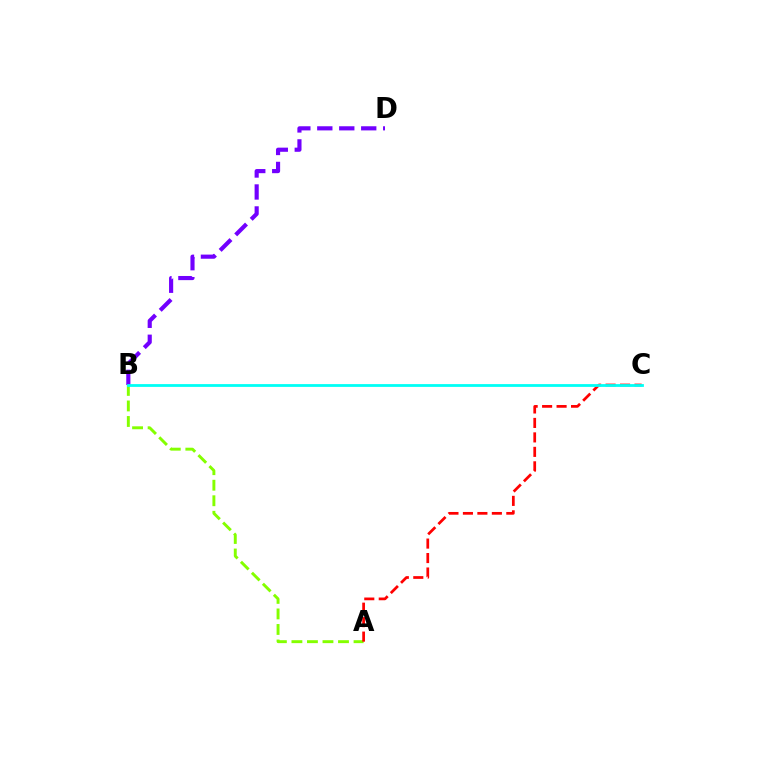{('A', 'B'): [{'color': '#84ff00', 'line_style': 'dashed', 'thickness': 2.11}], ('A', 'C'): [{'color': '#ff0000', 'line_style': 'dashed', 'thickness': 1.97}], ('B', 'D'): [{'color': '#7200ff', 'line_style': 'dashed', 'thickness': 2.98}], ('B', 'C'): [{'color': '#00fff6', 'line_style': 'solid', 'thickness': 2.01}]}